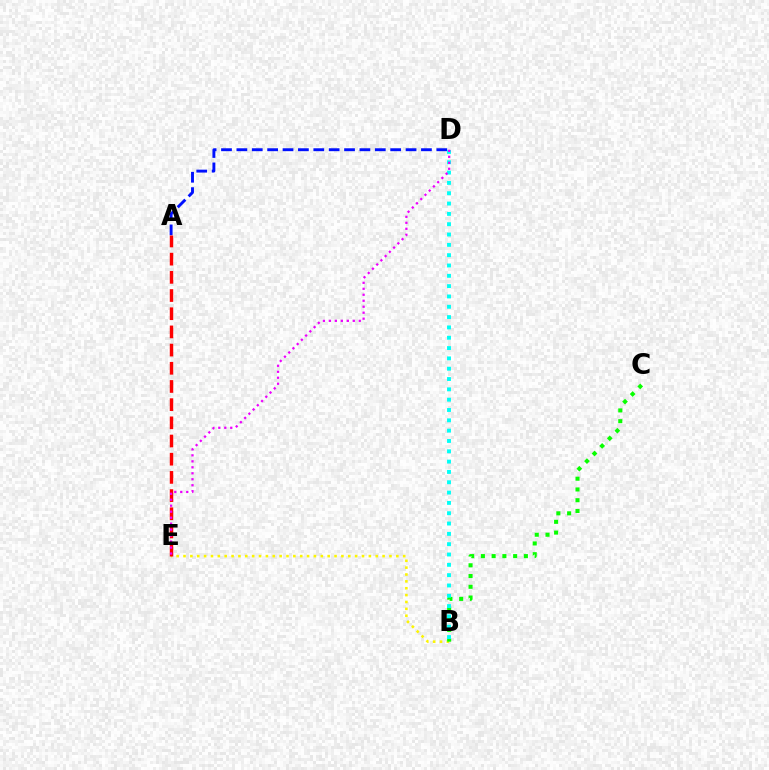{('A', 'D'): [{'color': '#0010ff', 'line_style': 'dashed', 'thickness': 2.09}], ('B', 'E'): [{'color': '#fcf500', 'line_style': 'dotted', 'thickness': 1.87}], ('A', 'E'): [{'color': '#ff0000', 'line_style': 'dashed', 'thickness': 2.47}], ('B', 'C'): [{'color': '#08ff00', 'line_style': 'dotted', 'thickness': 2.92}], ('B', 'D'): [{'color': '#00fff6', 'line_style': 'dotted', 'thickness': 2.8}], ('D', 'E'): [{'color': '#ee00ff', 'line_style': 'dotted', 'thickness': 1.62}]}